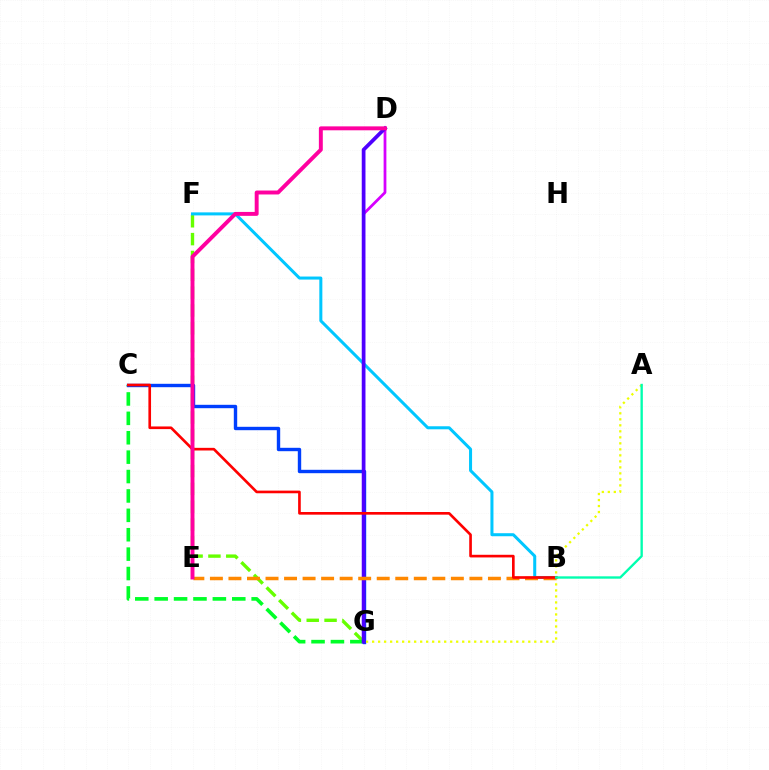{('F', 'G'): [{'color': '#66ff00', 'line_style': 'dashed', 'thickness': 2.42}], ('D', 'G'): [{'color': '#d600ff', 'line_style': 'solid', 'thickness': 1.99}, {'color': '#4f00ff', 'line_style': 'solid', 'thickness': 2.69}], ('B', 'F'): [{'color': '#00c7ff', 'line_style': 'solid', 'thickness': 2.18}], ('C', 'G'): [{'color': '#00ff27', 'line_style': 'dashed', 'thickness': 2.64}, {'color': '#003fff', 'line_style': 'solid', 'thickness': 2.44}], ('A', 'G'): [{'color': '#eeff00', 'line_style': 'dotted', 'thickness': 1.63}], ('B', 'E'): [{'color': '#ff8800', 'line_style': 'dashed', 'thickness': 2.52}], ('B', 'C'): [{'color': '#ff0000', 'line_style': 'solid', 'thickness': 1.91}], ('A', 'B'): [{'color': '#00ffaf', 'line_style': 'solid', 'thickness': 1.7}], ('D', 'E'): [{'color': '#ff00a0', 'line_style': 'solid', 'thickness': 2.83}]}